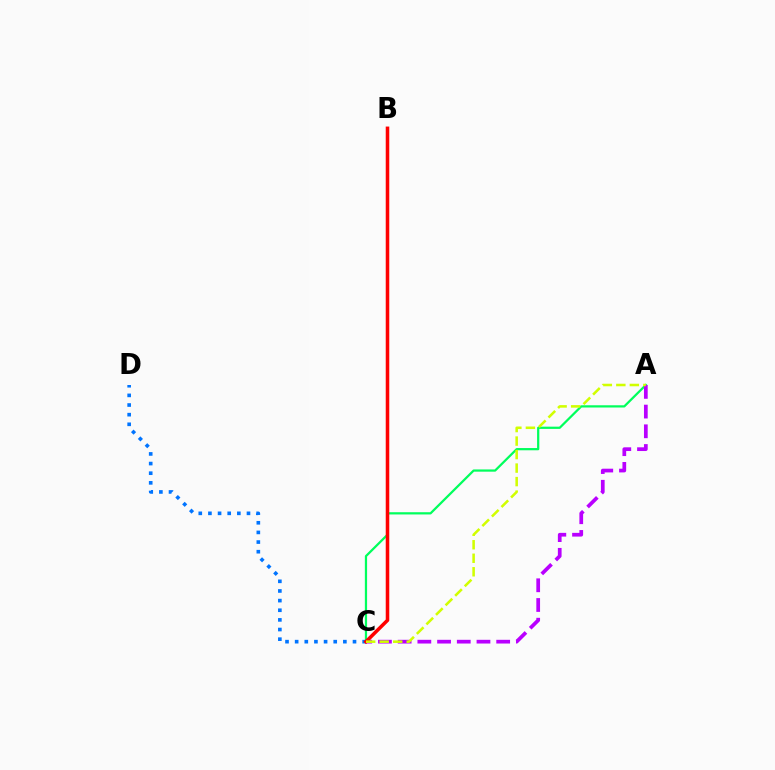{('A', 'C'): [{'color': '#00ff5c', 'line_style': 'solid', 'thickness': 1.61}, {'color': '#b900ff', 'line_style': 'dashed', 'thickness': 2.68}, {'color': '#d1ff00', 'line_style': 'dashed', 'thickness': 1.84}], ('C', 'D'): [{'color': '#0074ff', 'line_style': 'dotted', 'thickness': 2.62}], ('B', 'C'): [{'color': '#ff0000', 'line_style': 'solid', 'thickness': 2.55}]}